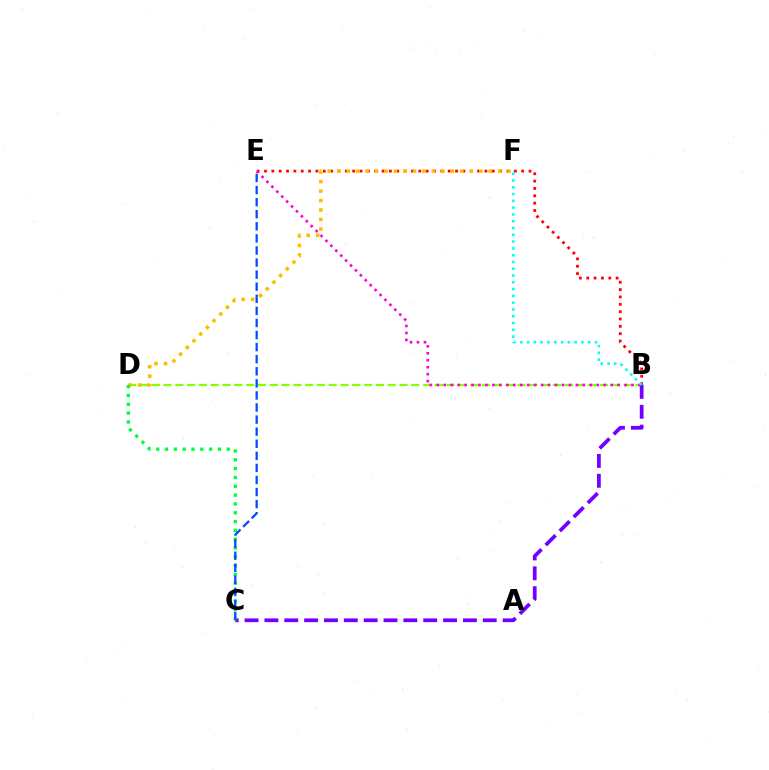{('B', 'D'): [{'color': '#84ff00', 'line_style': 'dashed', 'thickness': 1.6}], ('B', 'E'): [{'color': '#ff0000', 'line_style': 'dotted', 'thickness': 2.0}, {'color': '#ff00cf', 'line_style': 'dotted', 'thickness': 1.89}], ('B', 'C'): [{'color': '#7200ff', 'line_style': 'dashed', 'thickness': 2.7}], ('B', 'F'): [{'color': '#00fff6', 'line_style': 'dotted', 'thickness': 1.84}], ('D', 'F'): [{'color': '#ffbd00', 'line_style': 'dotted', 'thickness': 2.57}], ('C', 'D'): [{'color': '#00ff39', 'line_style': 'dotted', 'thickness': 2.4}], ('C', 'E'): [{'color': '#004bff', 'line_style': 'dashed', 'thickness': 1.64}]}